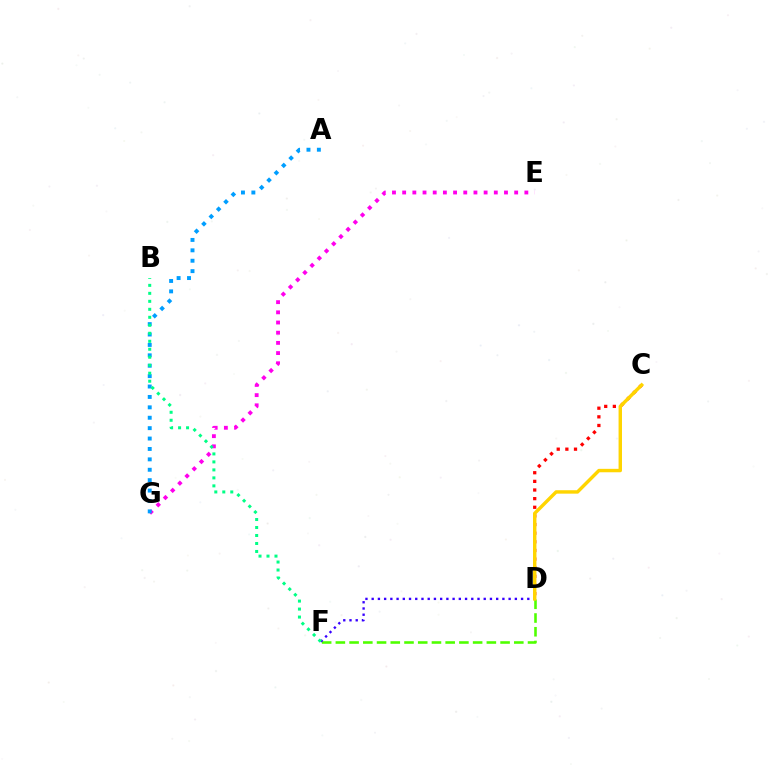{('D', 'F'): [{'color': '#4fff00', 'line_style': 'dashed', 'thickness': 1.86}, {'color': '#3700ff', 'line_style': 'dotted', 'thickness': 1.69}], ('E', 'G'): [{'color': '#ff00ed', 'line_style': 'dotted', 'thickness': 2.77}], ('C', 'D'): [{'color': '#ff0000', 'line_style': 'dotted', 'thickness': 2.35}, {'color': '#ffd500', 'line_style': 'solid', 'thickness': 2.47}], ('A', 'G'): [{'color': '#009eff', 'line_style': 'dotted', 'thickness': 2.83}], ('B', 'F'): [{'color': '#00ff86', 'line_style': 'dotted', 'thickness': 2.17}]}